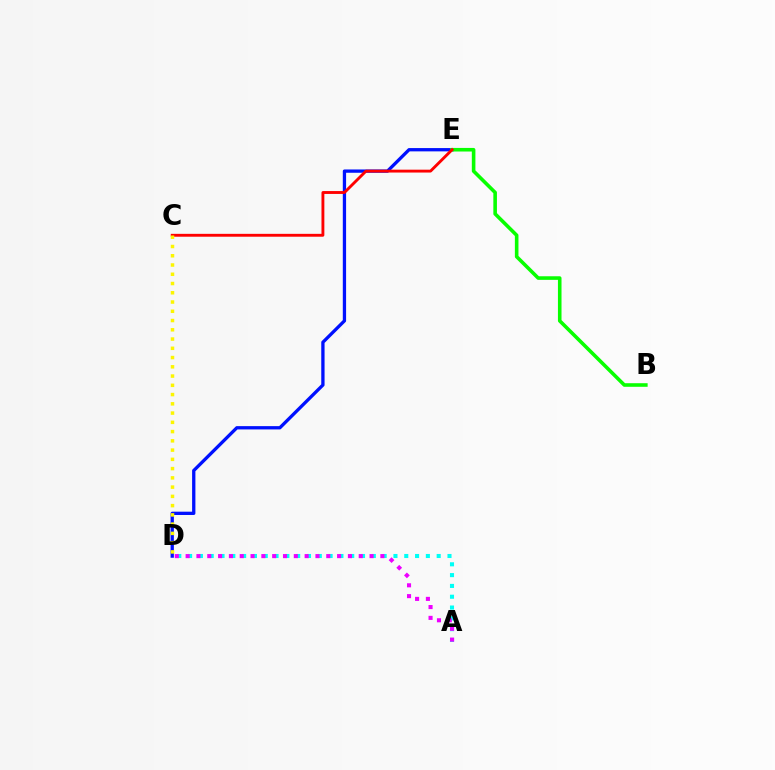{('D', 'E'): [{'color': '#0010ff', 'line_style': 'solid', 'thickness': 2.38}], ('B', 'E'): [{'color': '#08ff00', 'line_style': 'solid', 'thickness': 2.58}], ('C', 'E'): [{'color': '#ff0000', 'line_style': 'solid', 'thickness': 2.07}], ('C', 'D'): [{'color': '#fcf500', 'line_style': 'dotted', 'thickness': 2.51}], ('A', 'D'): [{'color': '#00fff6', 'line_style': 'dotted', 'thickness': 2.94}, {'color': '#ee00ff', 'line_style': 'dotted', 'thickness': 2.94}]}